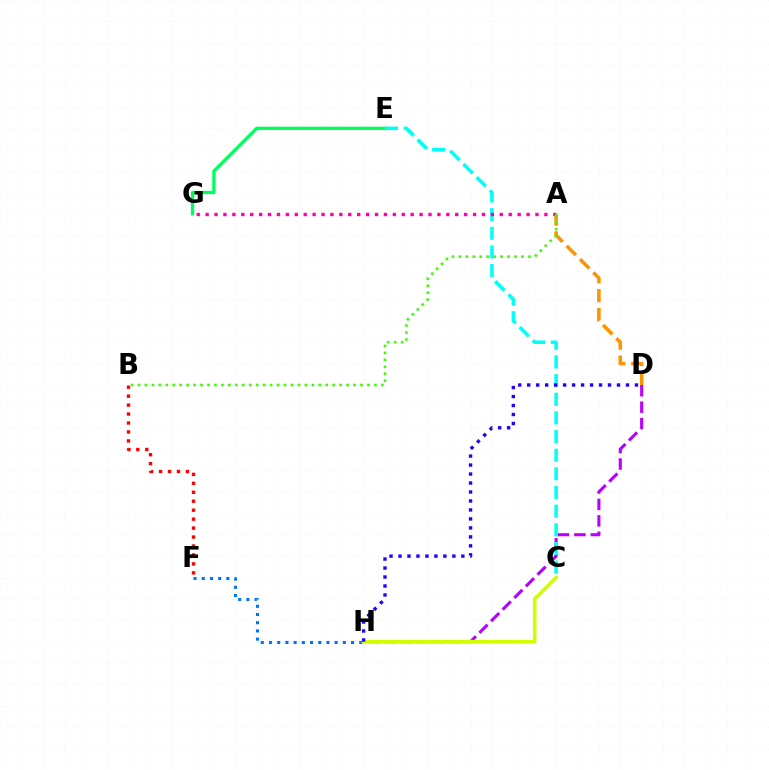{('B', 'F'): [{'color': '#ff0000', 'line_style': 'dotted', 'thickness': 2.43}], ('A', 'D'): [{'color': '#ff9400', 'line_style': 'dashed', 'thickness': 2.56}], ('E', 'G'): [{'color': '#00ff5c', 'line_style': 'solid', 'thickness': 2.36}], ('D', 'H'): [{'color': '#b900ff', 'line_style': 'dashed', 'thickness': 2.23}, {'color': '#2500ff', 'line_style': 'dotted', 'thickness': 2.44}], ('C', 'E'): [{'color': '#00fff6', 'line_style': 'dashed', 'thickness': 2.53}], ('F', 'H'): [{'color': '#0074ff', 'line_style': 'dotted', 'thickness': 2.23}], ('C', 'H'): [{'color': '#d1ff00', 'line_style': 'solid', 'thickness': 2.59}], ('A', 'G'): [{'color': '#ff00ac', 'line_style': 'dotted', 'thickness': 2.42}], ('A', 'B'): [{'color': '#3dff00', 'line_style': 'dotted', 'thickness': 1.89}]}